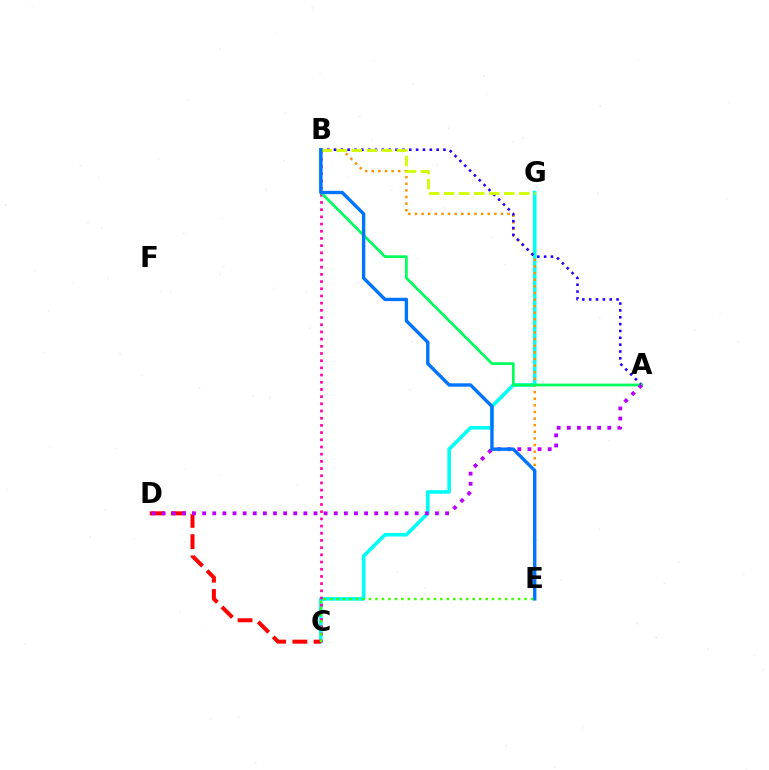{('C', 'G'): [{'color': '#00fff6', 'line_style': 'solid', 'thickness': 2.59}], ('C', 'D'): [{'color': '#ff0000', 'line_style': 'dashed', 'thickness': 2.88}], ('B', 'E'): [{'color': '#ff9400', 'line_style': 'dotted', 'thickness': 1.8}, {'color': '#0074ff', 'line_style': 'solid', 'thickness': 2.43}], ('A', 'B'): [{'color': '#2500ff', 'line_style': 'dotted', 'thickness': 1.86}, {'color': '#00ff5c', 'line_style': 'solid', 'thickness': 1.96}], ('B', 'C'): [{'color': '#ff00ac', 'line_style': 'dotted', 'thickness': 1.95}], ('A', 'D'): [{'color': '#b900ff', 'line_style': 'dotted', 'thickness': 2.75}], ('B', 'G'): [{'color': '#d1ff00', 'line_style': 'dashed', 'thickness': 2.04}], ('C', 'E'): [{'color': '#3dff00', 'line_style': 'dotted', 'thickness': 1.76}]}